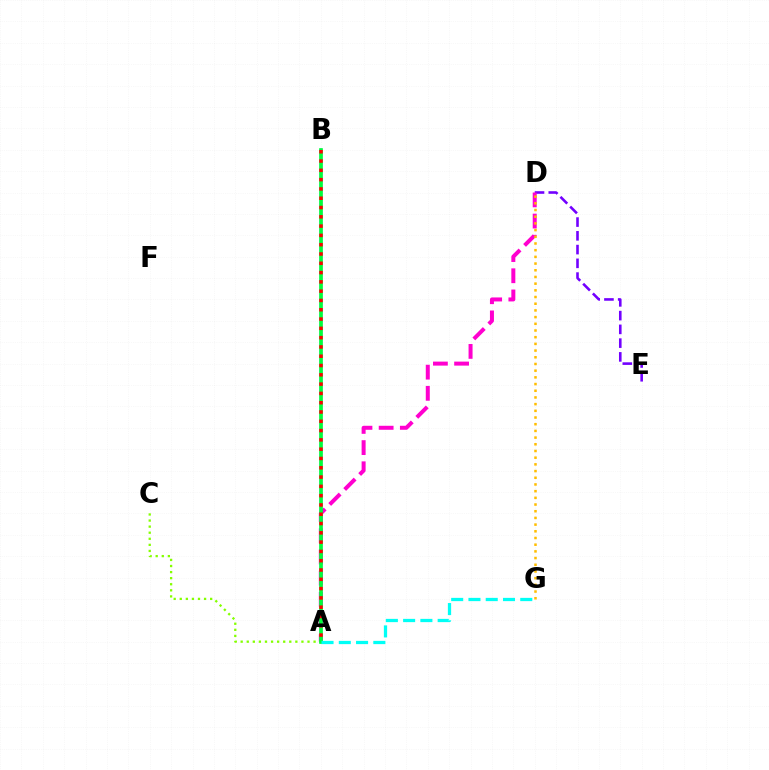{('D', 'E'): [{'color': '#7200ff', 'line_style': 'dashed', 'thickness': 1.87}], ('A', 'D'): [{'color': '#ff00cf', 'line_style': 'dashed', 'thickness': 2.88}], ('A', 'B'): [{'color': '#004bff', 'line_style': 'solid', 'thickness': 1.76}, {'color': '#00ff39', 'line_style': 'solid', 'thickness': 2.62}, {'color': '#ff0000', 'line_style': 'dotted', 'thickness': 2.53}], ('A', 'C'): [{'color': '#84ff00', 'line_style': 'dotted', 'thickness': 1.65}], ('D', 'G'): [{'color': '#ffbd00', 'line_style': 'dotted', 'thickness': 1.82}], ('A', 'G'): [{'color': '#00fff6', 'line_style': 'dashed', 'thickness': 2.35}]}